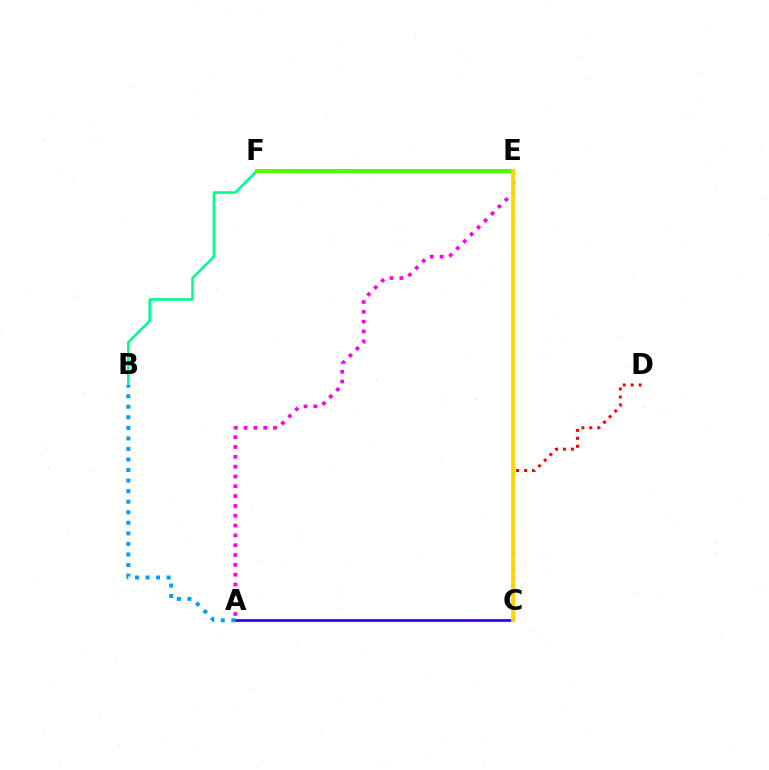{('B', 'F'): [{'color': '#00ff86', 'line_style': 'solid', 'thickness': 1.85}], ('A', 'C'): [{'color': '#3700ff', 'line_style': 'solid', 'thickness': 1.99}], ('A', 'E'): [{'color': '#ff00ed', 'line_style': 'dotted', 'thickness': 2.67}], ('C', 'D'): [{'color': '#ff0000', 'line_style': 'dotted', 'thickness': 2.16}], ('E', 'F'): [{'color': '#4fff00', 'line_style': 'solid', 'thickness': 2.86}], ('C', 'E'): [{'color': '#ffd500', 'line_style': 'solid', 'thickness': 2.72}], ('A', 'B'): [{'color': '#009eff', 'line_style': 'dotted', 'thickness': 2.87}]}